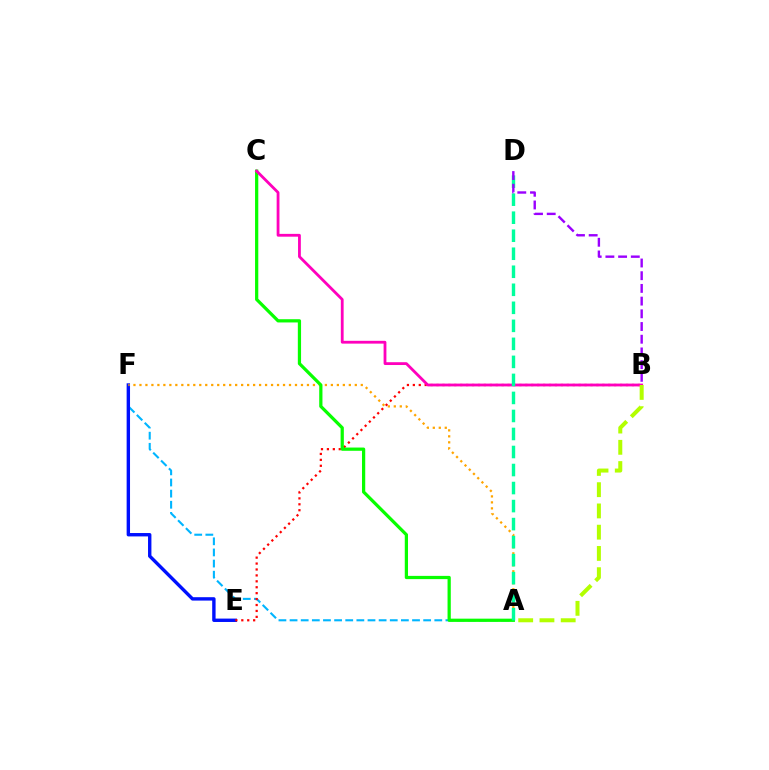{('A', 'F'): [{'color': '#00b5ff', 'line_style': 'dashed', 'thickness': 1.51}, {'color': '#ffa500', 'line_style': 'dotted', 'thickness': 1.63}], ('E', 'F'): [{'color': '#0010ff', 'line_style': 'solid', 'thickness': 2.44}], ('B', 'E'): [{'color': '#ff0000', 'line_style': 'dotted', 'thickness': 1.61}], ('A', 'C'): [{'color': '#08ff00', 'line_style': 'solid', 'thickness': 2.33}], ('B', 'C'): [{'color': '#ff00bd', 'line_style': 'solid', 'thickness': 2.02}], ('A', 'B'): [{'color': '#b3ff00', 'line_style': 'dashed', 'thickness': 2.89}], ('A', 'D'): [{'color': '#00ff9d', 'line_style': 'dashed', 'thickness': 2.45}], ('B', 'D'): [{'color': '#9b00ff', 'line_style': 'dashed', 'thickness': 1.73}]}